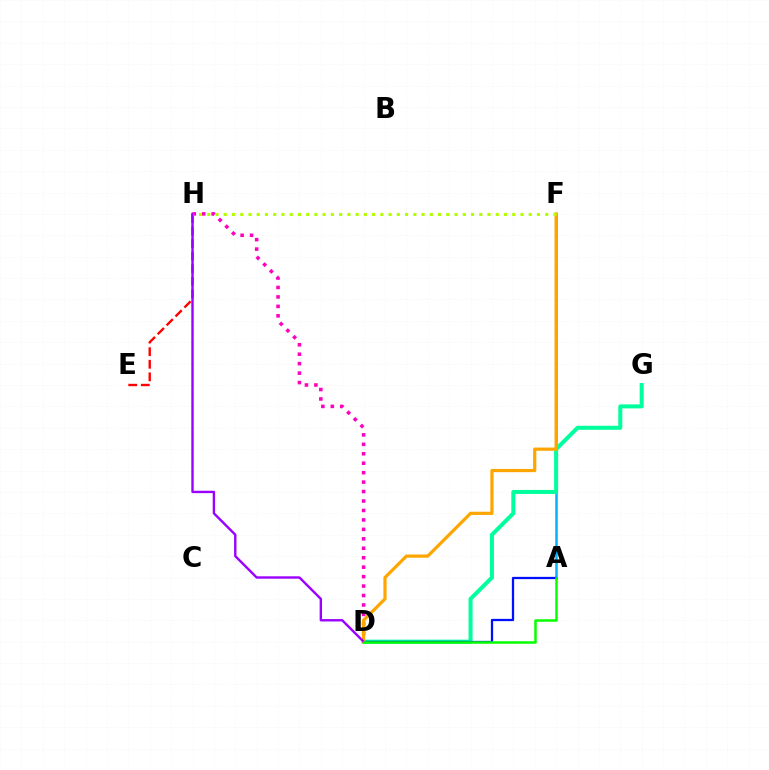{('E', 'H'): [{'color': '#ff0000', 'line_style': 'dashed', 'thickness': 1.71}], ('D', 'H'): [{'color': '#ff00bd', 'line_style': 'dotted', 'thickness': 2.57}, {'color': '#9b00ff', 'line_style': 'solid', 'thickness': 1.72}], ('A', 'F'): [{'color': '#00b5ff', 'line_style': 'solid', 'thickness': 1.82}], ('D', 'G'): [{'color': '#00ff9d', 'line_style': 'solid', 'thickness': 2.89}], ('A', 'D'): [{'color': '#0010ff', 'line_style': 'solid', 'thickness': 1.63}, {'color': '#08ff00', 'line_style': 'solid', 'thickness': 1.8}], ('D', 'F'): [{'color': '#ffa500', 'line_style': 'solid', 'thickness': 2.31}], ('F', 'H'): [{'color': '#b3ff00', 'line_style': 'dotted', 'thickness': 2.24}]}